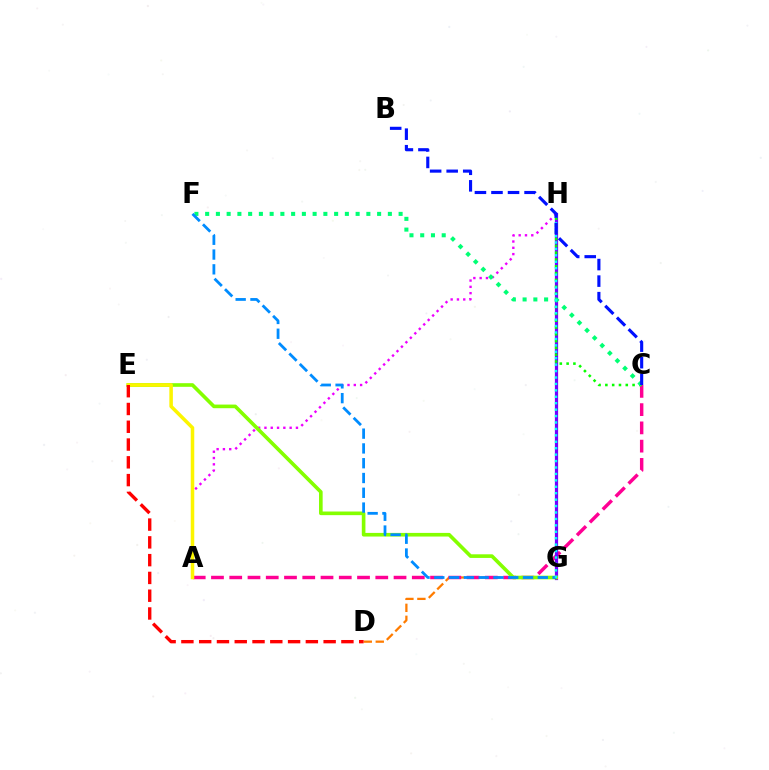{('D', 'G'): [{'color': '#ff7c00', 'line_style': 'dashed', 'thickness': 1.63}], ('A', 'C'): [{'color': '#ff0094', 'line_style': 'dashed', 'thickness': 2.48}], ('A', 'H'): [{'color': '#ee00ff', 'line_style': 'dotted', 'thickness': 1.71}], ('G', 'H'): [{'color': '#7200ff', 'line_style': 'solid', 'thickness': 2.32}, {'color': '#00fff6', 'line_style': 'dotted', 'thickness': 1.75}], ('C', 'H'): [{'color': '#08ff00', 'line_style': 'dotted', 'thickness': 1.85}], ('E', 'G'): [{'color': '#84ff00', 'line_style': 'solid', 'thickness': 2.62}], ('C', 'F'): [{'color': '#00ff74', 'line_style': 'dotted', 'thickness': 2.92}], ('F', 'G'): [{'color': '#008cff', 'line_style': 'dashed', 'thickness': 2.01}], ('A', 'E'): [{'color': '#fcf500', 'line_style': 'solid', 'thickness': 2.54}], ('B', 'C'): [{'color': '#0010ff', 'line_style': 'dashed', 'thickness': 2.25}], ('D', 'E'): [{'color': '#ff0000', 'line_style': 'dashed', 'thickness': 2.42}]}